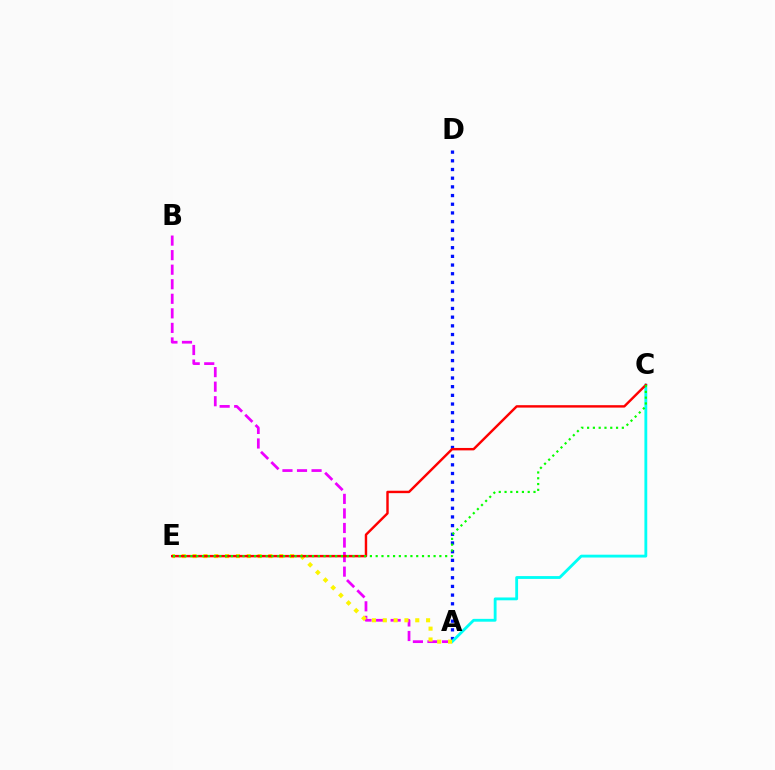{('A', 'B'): [{'color': '#ee00ff', 'line_style': 'dashed', 'thickness': 1.98}], ('A', 'D'): [{'color': '#0010ff', 'line_style': 'dotted', 'thickness': 2.36}], ('A', 'C'): [{'color': '#00fff6', 'line_style': 'solid', 'thickness': 2.04}], ('A', 'E'): [{'color': '#fcf500', 'line_style': 'dotted', 'thickness': 2.94}], ('C', 'E'): [{'color': '#ff0000', 'line_style': 'solid', 'thickness': 1.75}, {'color': '#08ff00', 'line_style': 'dotted', 'thickness': 1.57}]}